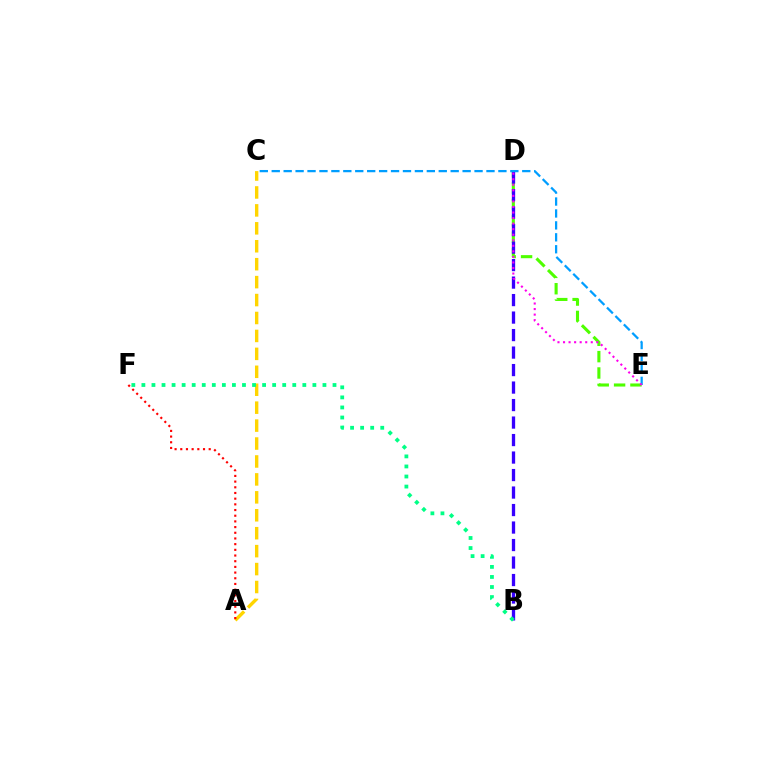{('A', 'C'): [{'color': '#ffd500', 'line_style': 'dashed', 'thickness': 2.44}], ('D', 'E'): [{'color': '#4fff00', 'line_style': 'dashed', 'thickness': 2.22}, {'color': '#ff00ed', 'line_style': 'dotted', 'thickness': 1.51}], ('B', 'D'): [{'color': '#3700ff', 'line_style': 'dashed', 'thickness': 2.38}], ('C', 'E'): [{'color': '#009eff', 'line_style': 'dashed', 'thickness': 1.62}], ('A', 'F'): [{'color': '#ff0000', 'line_style': 'dotted', 'thickness': 1.54}], ('B', 'F'): [{'color': '#00ff86', 'line_style': 'dotted', 'thickness': 2.73}]}